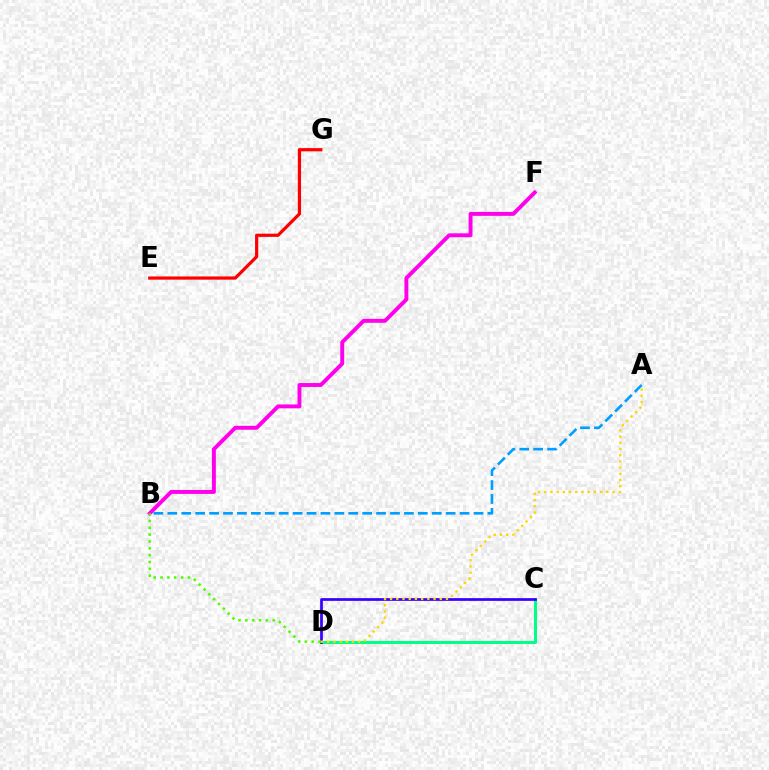{('C', 'D'): [{'color': '#00ff86', 'line_style': 'solid', 'thickness': 2.18}, {'color': '#3700ff', 'line_style': 'solid', 'thickness': 1.96}], ('B', 'F'): [{'color': '#ff00ed', 'line_style': 'solid', 'thickness': 2.82}], ('E', 'G'): [{'color': '#ff0000', 'line_style': 'solid', 'thickness': 2.31}], ('A', 'D'): [{'color': '#ffd500', 'line_style': 'dotted', 'thickness': 1.69}], ('B', 'D'): [{'color': '#4fff00', 'line_style': 'dotted', 'thickness': 1.86}], ('A', 'B'): [{'color': '#009eff', 'line_style': 'dashed', 'thickness': 1.89}]}